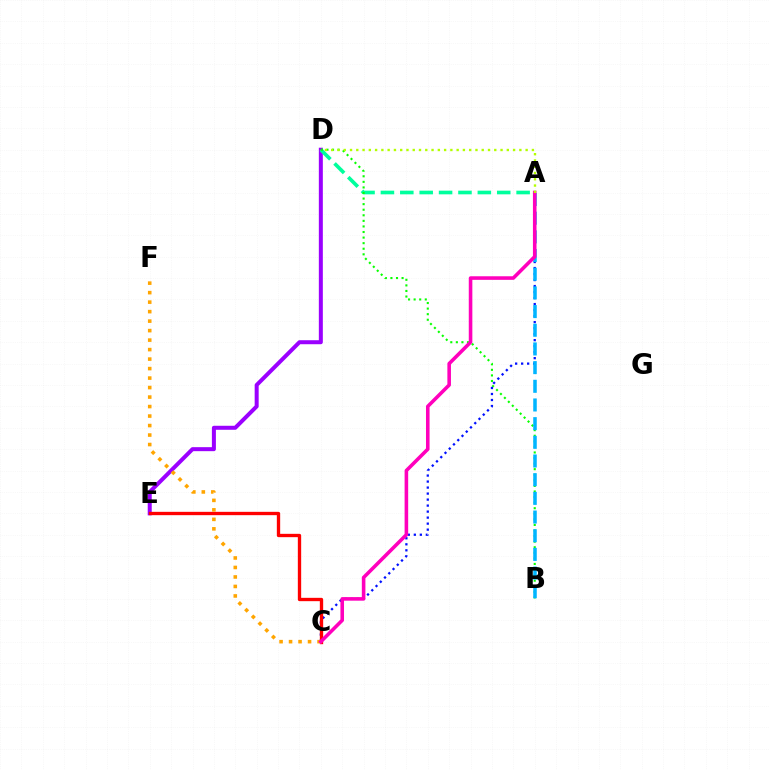{('D', 'E'): [{'color': '#9b00ff', 'line_style': 'solid', 'thickness': 2.88}], ('A', 'D'): [{'color': '#00ff9d', 'line_style': 'dashed', 'thickness': 2.63}, {'color': '#b3ff00', 'line_style': 'dotted', 'thickness': 1.7}], ('B', 'D'): [{'color': '#08ff00', 'line_style': 'dotted', 'thickness': 1.51}], ('A', 'C'): [{'color': '#0010ff', 'line_style': 'dotted', 'thickness': 1.63}, {'color': '#ff00bd', 'line_style': 'solid', 'thickness': 2.58}], ('C', 'E'): [{'color': '#ff0000', 'line_style': 'solid', 'thickness': 2.4}], ('A', 'B'): [{'color': '#00b5ff', 'line_style': 'dashed', 'thickness': 2.54}], ('C', 'F'): [{'color': '#ffa500', 'line_style': 'dotted', 'thickness': 2.58}]}